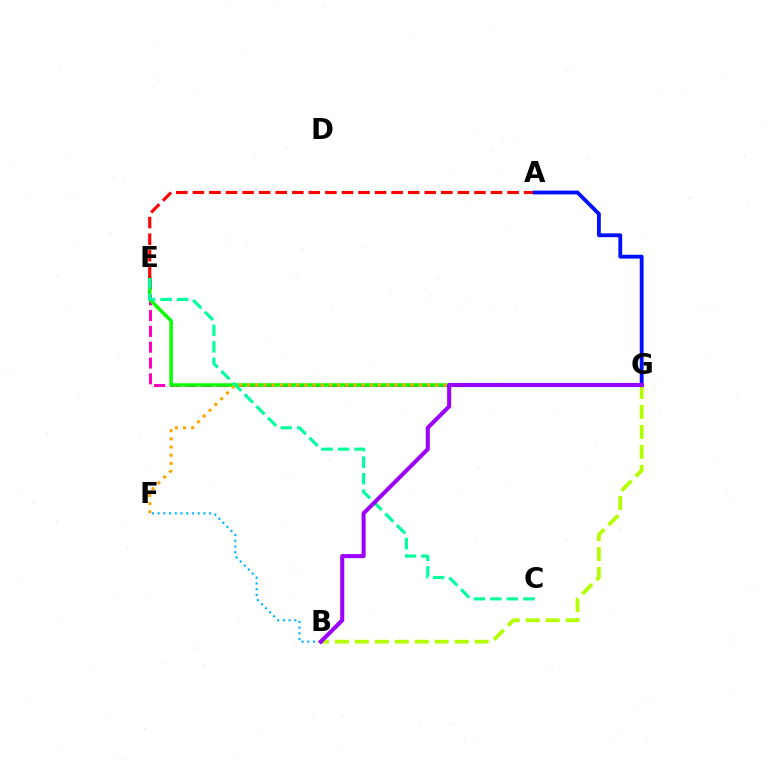{('E', 'G'): [{'color': '#ff00bd', 'line_style': 'dashed', 'thickness': 2.15}, {'color': '#08ff00', 'line_style': 'solid', 'thickness': 2.5}], ('B', 'F'): [{'color': '#00b5ff', 'line_style': 'dotted', 'thickness': 1.56}], ('F', 'G'): [{'color': '#ffa500', 'line_style': 'dotted', 'thickness': 2.22}], ('A', 'E'): [{'color': '#ff0000', 'line_style': 'dashed', 'thickness': 2.25}], ('B', 'G'): [{'color': '#b3ff00', 'line_style': 'dashed', 'thickness': 2.71}, {'color': '#9b00ff', 'line_style': 'solid', 'thickness': 2.92}], ('A', 'G'): [{'color': '#0010ff', 'line_style': 'solid', 'thickness': 2.76}], ('C', 'E'): [{'color': '#00ff9d', 'line_style': 'dashed', 'thickness': 2.25}]}